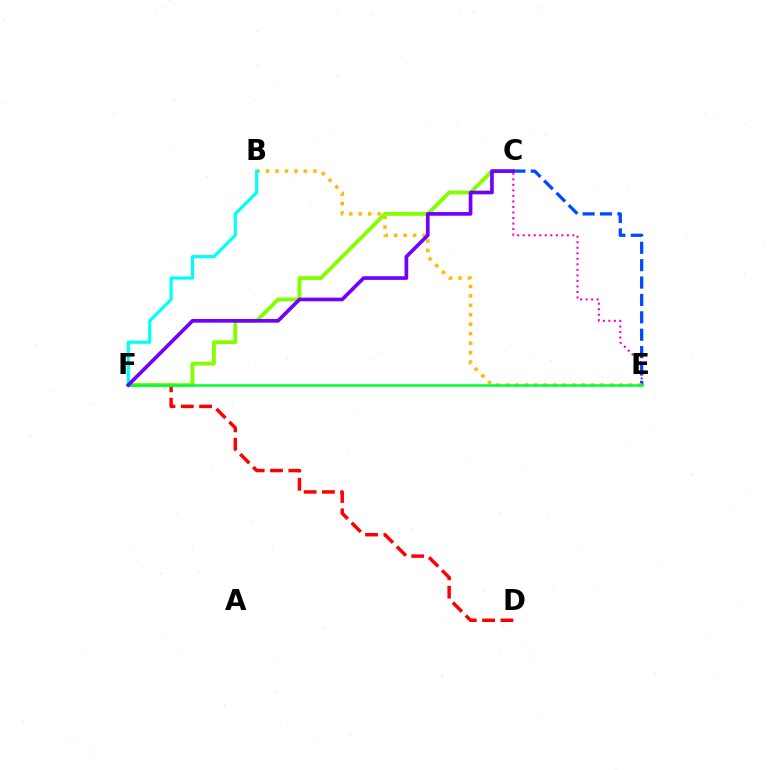{('C', 'E'): [{'color': '#ff00cf', 'line_style': 'dotted', 'thickness': 1.5}, {'color': '#004bff', 'line_style': 'dashed', 'thickness': 2.36}], ('D', 'F'): [{'color': '#ff0000', 'line_style': 'dashed', 'thickness': 2.49}], ('B', 'E'): [{'color': '#ffbd00', 'line_style': 'dotted', 'thickness': 2.57}], ('C', 'F'): [{'color': '#84ff00', 'line_style': 'solid', 'thickness': 2.77}, {'color': '#7200ff', 'line_style': 'solid', 'thickness': 2.65}], ('E', 'F'): [{'color': '#00ff39', 'line_style': 'solid', 'thickness': 1.85}], ('B', 'F'): [{'color': '#00fff6', 'line_style': 'solid', 'thickness': 2.27}]}